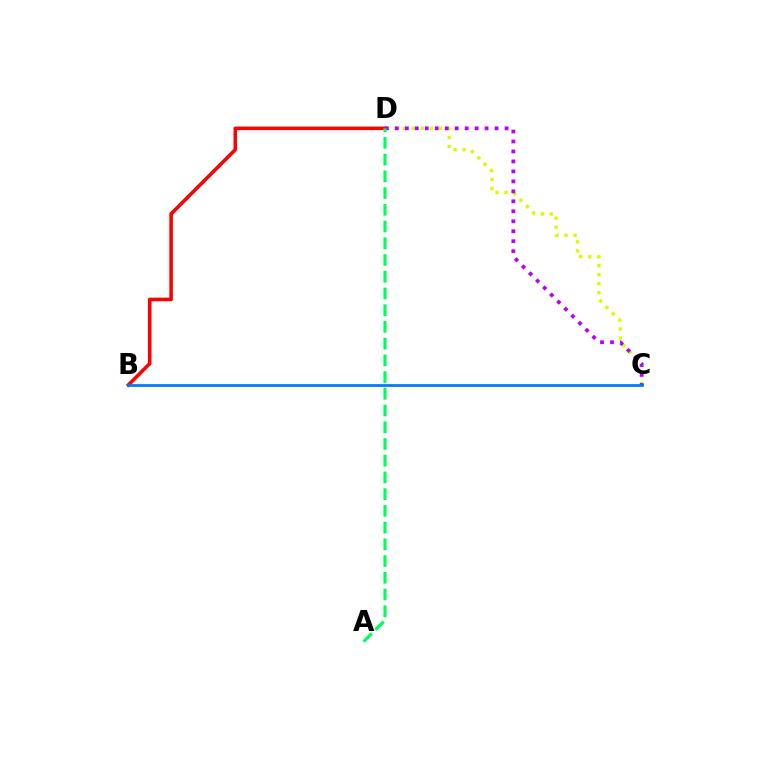{('C', 'D'): [{'color': '#d1ff00', 'line_style': 'dotted', 'thickness': 2.45}, {'color': '#b900ff', 'line_style': 'dotted', 'thickness': 2.71}], ('B', 'D'): [{'color': '#ff0000', 'line_style': 'solid', 'thickness': 2.57}], ('A', 'D'): [{'color': '#00ff5c', 'line_style': 'dashed', 'thickness': 2.27}], ('B', 'C'): [{'color': '#0074ff', 'line_style': 'solid', 'thickness': 1.95}]}